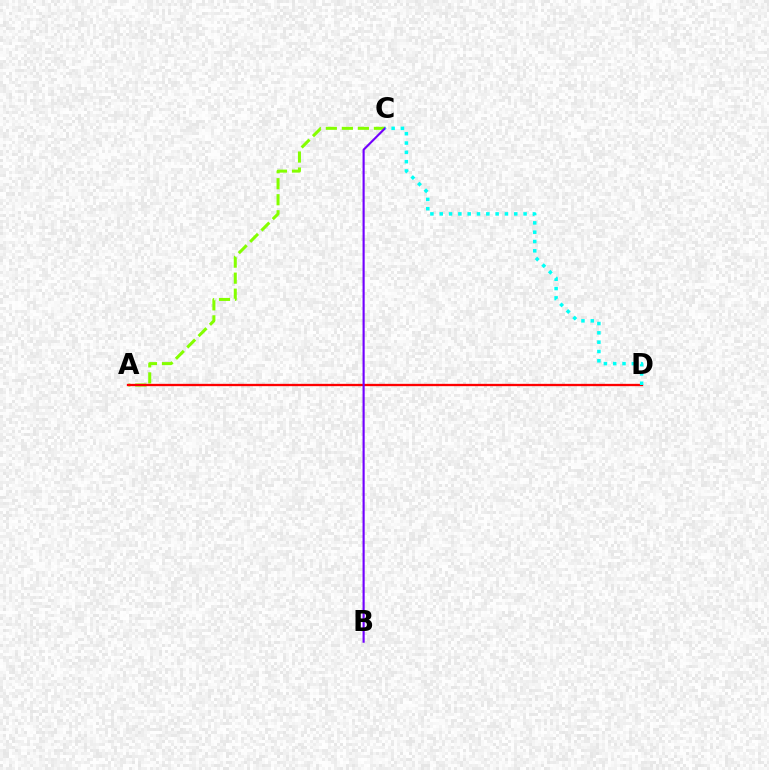{('A', 'C'): [{'color': '#84ff00', 'line_style': 'dashed', 'thickness': 2.18}], ('A', 'D'): [{'color': '#ff0000', 'line_style': 'solid', 'thickness': 1.67}], ('B', 'C'): [{'color': '#7200ff', 'line_style': 'solid', 'thickness': 1.54}], ('C', 'D'): [{'color': '#00fff6', 'line_style': 'dotted', 'thickness': 2.53}]}